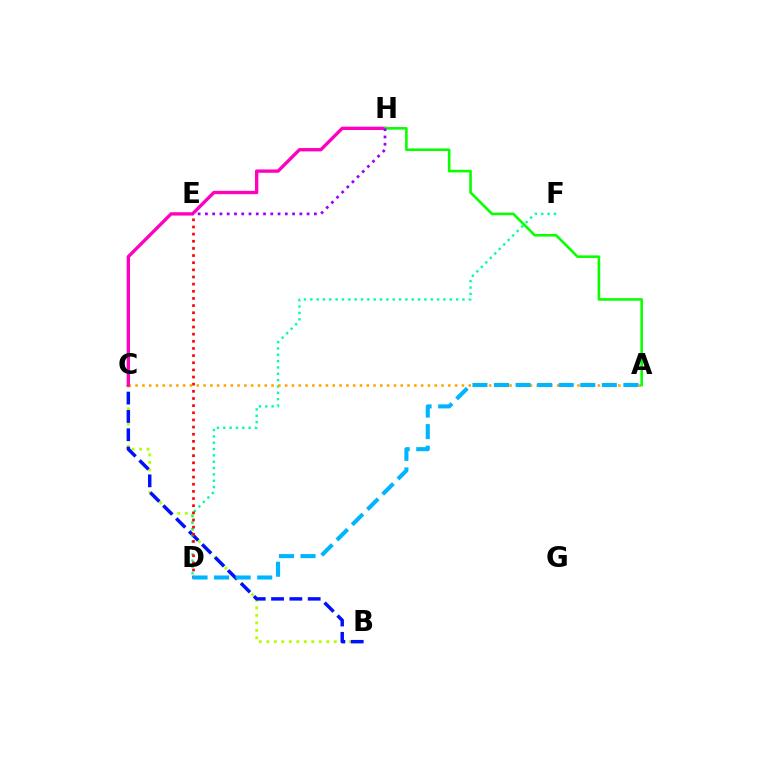{('B', 'C'): [{'color': '#b3ff00', 'line_style': 'dotted', 'thickness': 2.04}, {'color': '#0010ff', 'line_style': 'dashed', 'thickness': 2.49}], ('D', 'F'): [{'color': '#00ff9d', 'line_style': 'dotted', 'thickness': 1.72}], ('D', 'E'): [{'color': '#ff0000', 'line_style': 'dotted', 'thickness': 1.94}], ('A', 'C'): [{'color': '#ffa500', 'line_style': 'dotted', 'thickness': 1.85}], ('C', 'H'): [{'color': '#ff00bd', 'line_style': 'solid', 'thickness': 2.4}], ('A', 'H'): [{'color': '#08ff00', 'line_style': 'solid', 'thickness': 1.87}], ('E', 'H'): [{'color': '#9b00ff', 'line_style': 'dotted', 'thickness': 1.97}], ('A', 'D'): [{'color': '#00b5ff', 'line_style': 'dashed', 'thickness': 2.93}]}